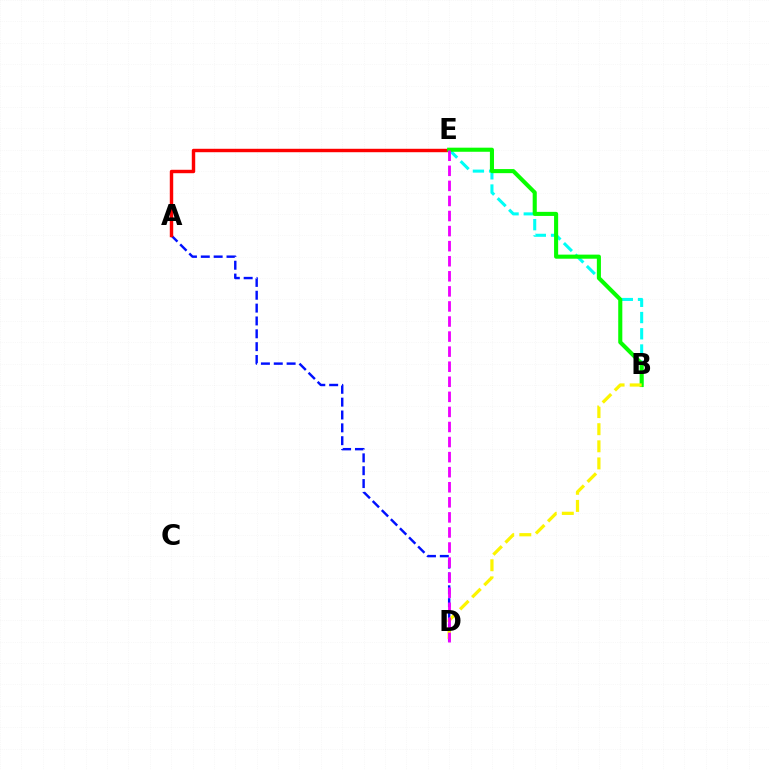{('A', 'D'): [{'color': '#0010ff', 'line_style': 'dashed', 'thickness': 1.75}], ('A', 'E'): [{'color': '#ff0000', 'line_style': 'solid', 'thickness': 2.47}], ('B', 'E'): [{'color': '#00fff6', 'line_style': 'dashed', 'thickness': 2.2}, {'color': '#08ff00', 'line_style': 'solid', 'thickness': 2.94}], ('B', 'D'): [{'color': '#fcf500', 'line_style': 'dashed', 'thickness': 2.33}], ('D', 'E'): [{'color': '#ee00ff', 'line_style': 'dashed', 'thickness': 2.05}]}